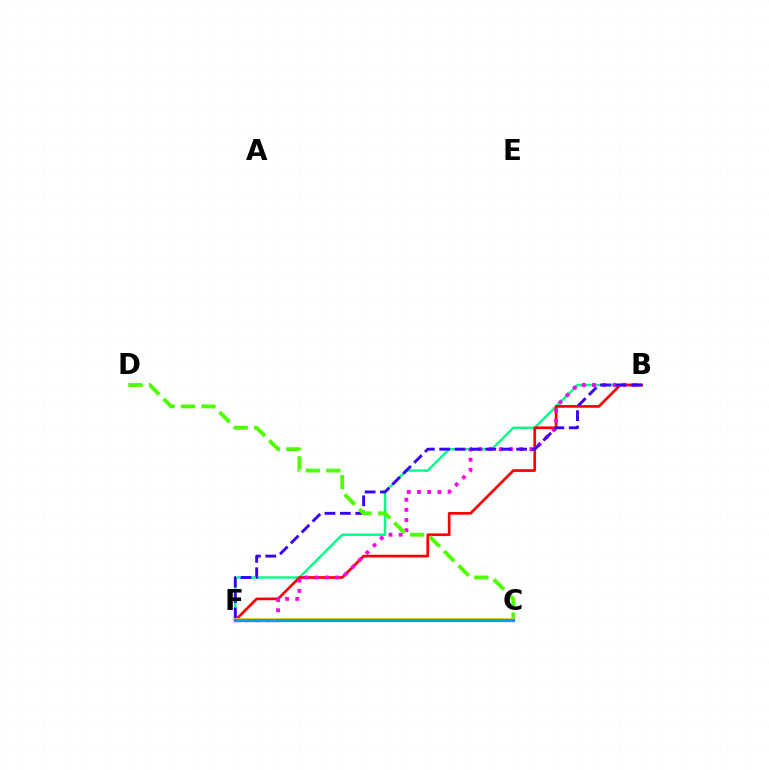{('B', 'F'): [{'color': '#00ff86', 'line_style': 'solid', 'thickness': 1.75}, {'color': '#ff0000', 'line_style': 'solid', 'thickness': 1.94}, {'color': '#ff00ed', 'line_style': 'dotted', 'thickness': 2.77}, {'color': '#3700ff', 'line_style': 'dashed', 'thickness': 2.09}], ('C', 'D'): [{'color': '#4fff00', 'line_style': 'dashed', 'thickness': 2.78}], ('C', 'F'): [{'color': '#ffd500', 'line_style': 'solid', 'thickness': 2.78}, {'color': '#009eff', 'line_style': 'solid', 'thickness': 2.34}]}